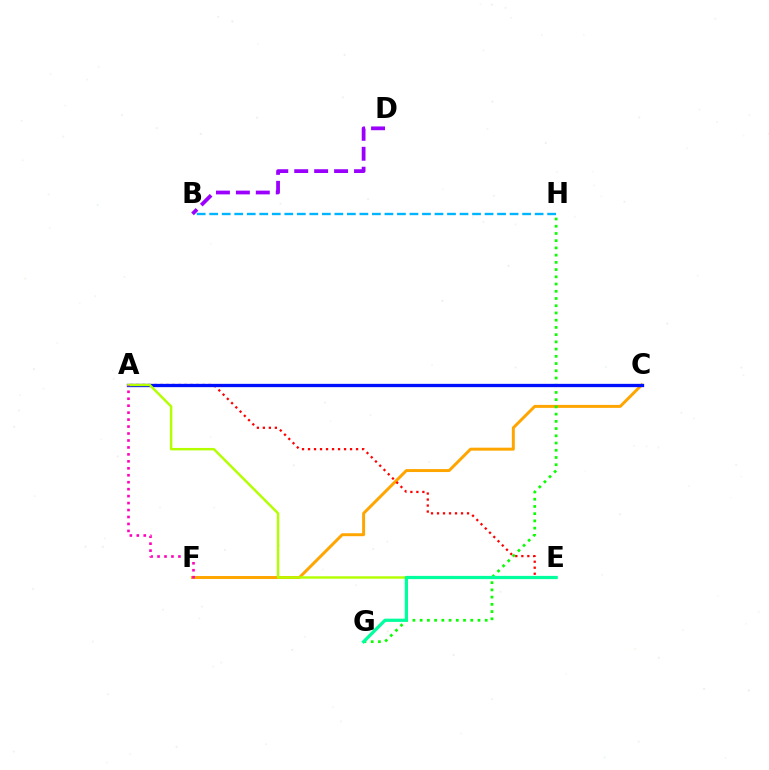{('C', 'F'): [{'color': '#ffa500', 'line_style': 'solid', 'thickness': 2.13}], ('G', 'H'): [{'color': '#08ff00', 'line_style': 'dotted', 'thickness': 1.96}], ('B', 'D'): [{'color': '#9b00ff', 'line_style': 'dashed', 'thickness': 2.71}], ('A', 'E'): [{'color': '#ff0000', 'line_style': 'dotted', 'thickness': 1.63}, {'color': '#b3ff00', 'line_style': 'solid', 'thickness': 1.76}], ('A', 'C'): [{'color': '#0010ff', 'line_style': 'solid', 'thickness': 2.38}], ('E', 'G'): [{'color': '#00ff9d', 'line_style': 'solid', 'thickness': 2.32}], ('A', 'F'): [{'color': '#ff00bd', 'line_style': 'dotted', 'thickness': 1.89}], ('B', 'H'): [{'color': '#00b5ff', 'line_style': 'dashed', 'thickness': 1.7}]}